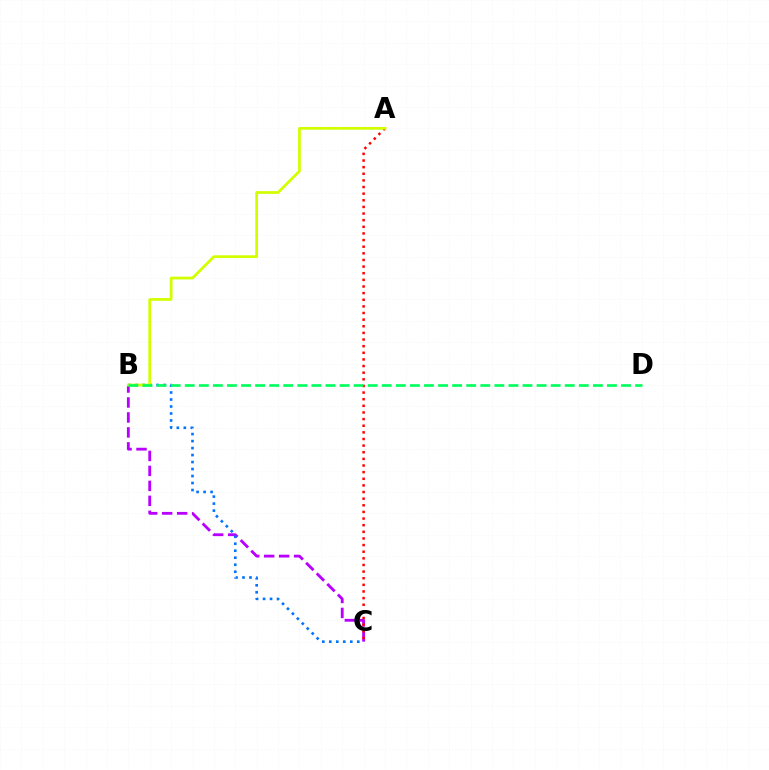{('B', 'C'): [{'color': '#b900ff', 'line_style': 'dashed', 'thickness': 2.03}, {'color': '#0074ff', 'line_style': 'dotted', 'thickness': 1.9}], ('A', 'C'): [{'color': '#ff0000', 'line_style': 'dotted', 'thickness': 1.8}], ('A', 'B'): [{'color': '#d1ff00', 'line_style': 'solid', 'thickness': 1.98}], ('B', 'D'): [{'color': '#00ff5c', 'line_style': 'dashed', 'thickness': 1.91}]}